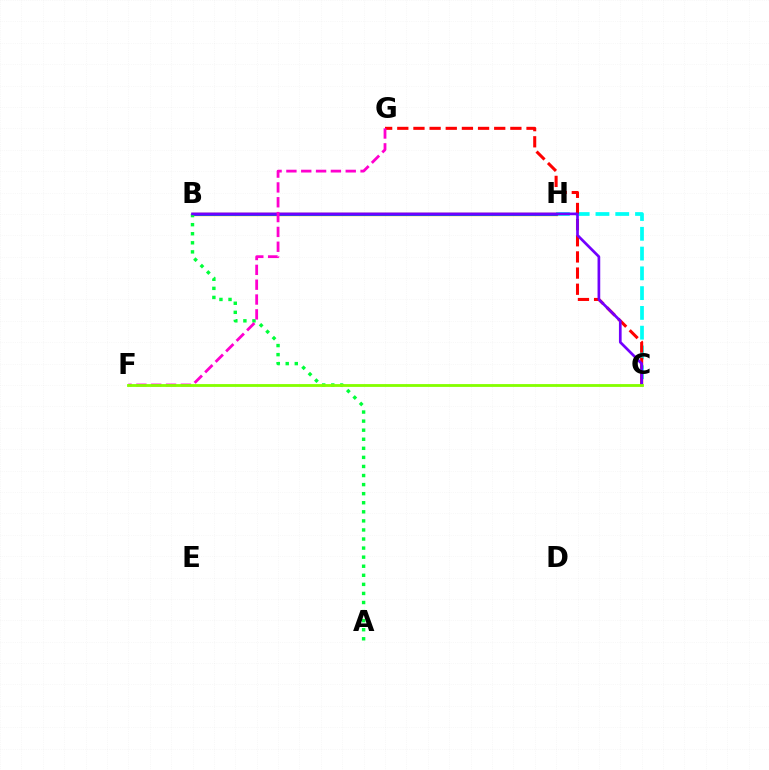{('C', 'H'): [{'color': '#00fff6', 'line_style': 'dashed', 'thickness': 2.69}], ('B', 'H'): [{'color': '#ffbd00', 'line_style': 'solid', 'thickness': 2.46}, {'color': '#004bff', 'line_style': 'solid', 'thickness': 1.97}], ('A', 'B'): [{'color': '#00ff39', 'line_style': 'dotted', 'thickness': 2.46}], ('C', 'G'): [{'color': '#ff0000', 'line_style': 'dashed', 'thickness': 2.19}], ('B', 'C'): [{'color': '#7200ff', 'line_style': 'solid', 'thickness': 1.94}], ('F', 'G'): [{'color': '#ff00cf', 'line_style': 'dashed', 'thickness': 2.01}], ('C', 'F'): [{'color': '#84ff00', 'line_style': 'solid', 'thickness': 2.03}]}